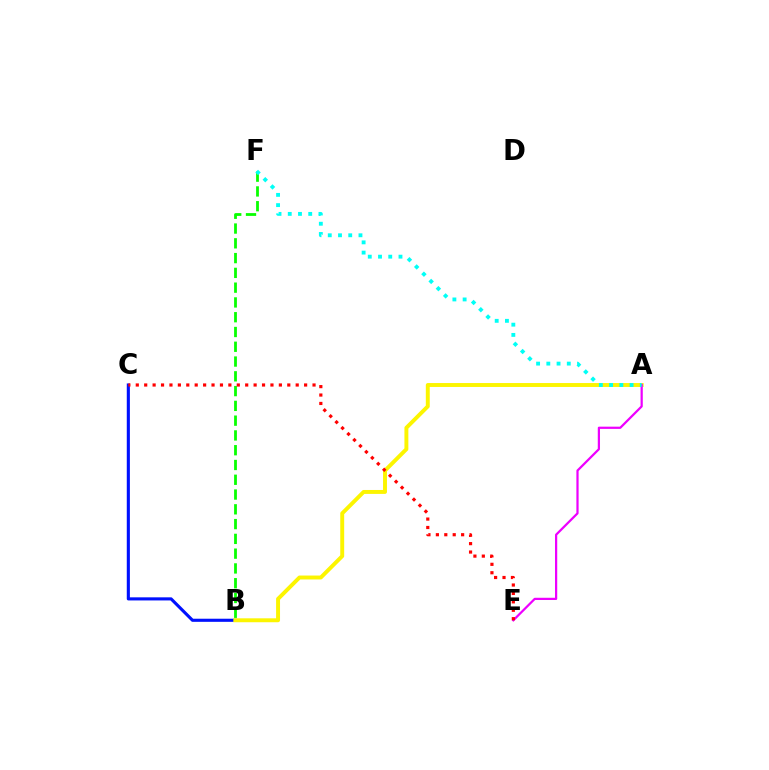{('B', 'F'): [{'color': '#08ff00', 'line_style': 'dashed', 'thickness': 2.01}], ('B', 'C'): [{'color': '#0010ff', 'line_style': 'solid', 'thickness': 2.24}], ('A', 'B'): [{'color': '#fcf500', 'line_style': 'solid', 'thickness': 2.83}], ('A', 'E'): [{'color': '#ee00ff', 'line_style': 'solid', 'thickness': 1.6}], ('C', 'E'): [{'color': '#ff0000', 'line_style': 'dotted', 'thickness': 2.29}], ('A', 'F'): [{'color': '#00fff6', 'line_style': 'dotted', 'thickness': 2.78}]}